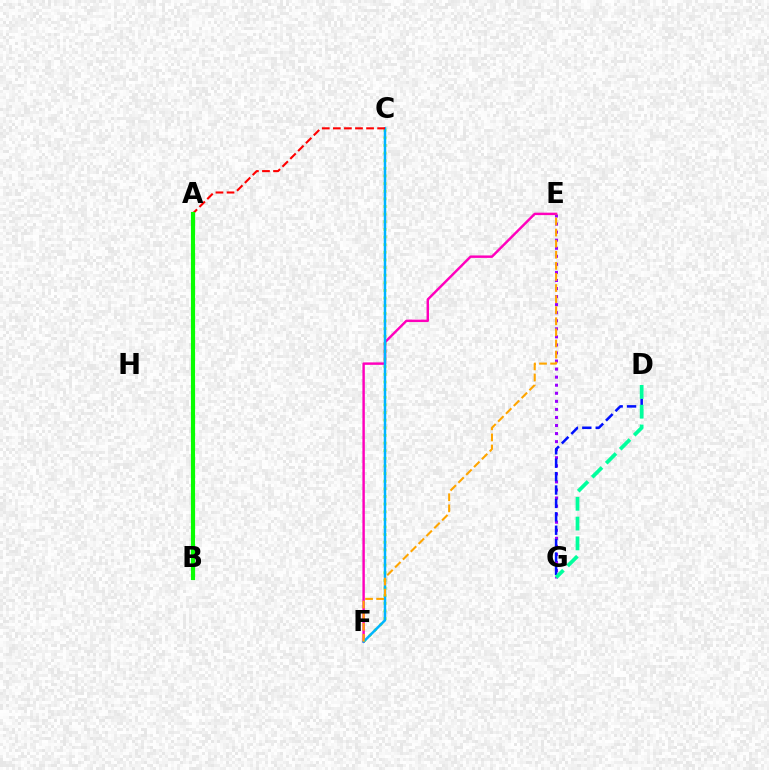{('E', 'G'): [{'color': '#9b00ff', 'line_style': 'dotted', 'thickness': 2.19}], ('C', 'F'): [{'color': '#b3ff00', 'line_style': 'dotted', 'thickness': 2.07}, {'color': '#00b5ff', 'line_style': 'solid', 'thickness': 1.79}], ('E', 'F'): [{'color': '#ff00bd', 'line_style': 'solid', 'thickness': 1.76}, {'color': '#ffa500', 'line_style': 'dashed', 'thickness': 1.51}], ('D', 'G'): [{'color': '#0010ff', 'line_style': 'dashed', 'thickness': 1.82}, {'color': '#00ff9d', 'line_style': 'dashed', 'thickness': 2.69}], ('A', 'C'): [{'color': '#ff0000', 'line_style': 'dashed', 'thickness': 1.5}], ('A', 'B'): [{'color': '#08ff00', 'line_style': 'solid', 'thickness': 2.99}]}